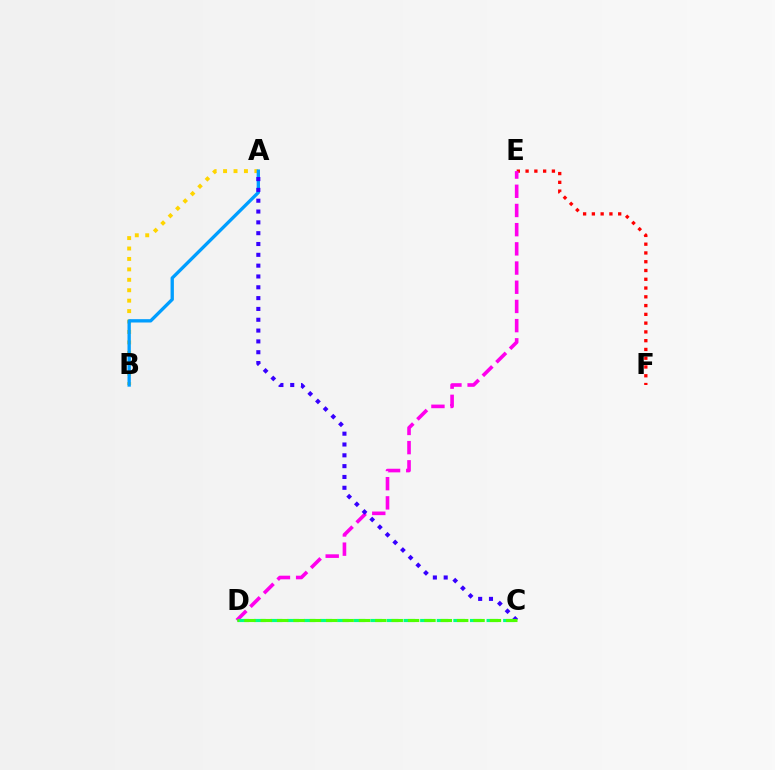{('E', 'F'): [{'color': '#ff0000', 'line_style': 'dotted', 'thickness': 2.38}], ('A', 'B'): [{'color': '#ffd500', 'line_style': 'dotted', 'thickness': 2.83}, {'color': '#009eff', 'line_style': 'solid', 'thickness': 2.4}], ('D', 'E'): [{'color': '#ff00ed', 'line_style': 'dashed', 'thickness': 2.61}], ('A', 'C'): [{'color': '#3700ff', 'line_style': 'dotted', 'thickness': 2.94}], ('C', 'D'): [{'color': '#00ff86', 'line_style': 'dashed', 'thickness': 2.26}, {'color': '#4fff00', 'line_style': 'dashed', 'thickness': 2.22}]}